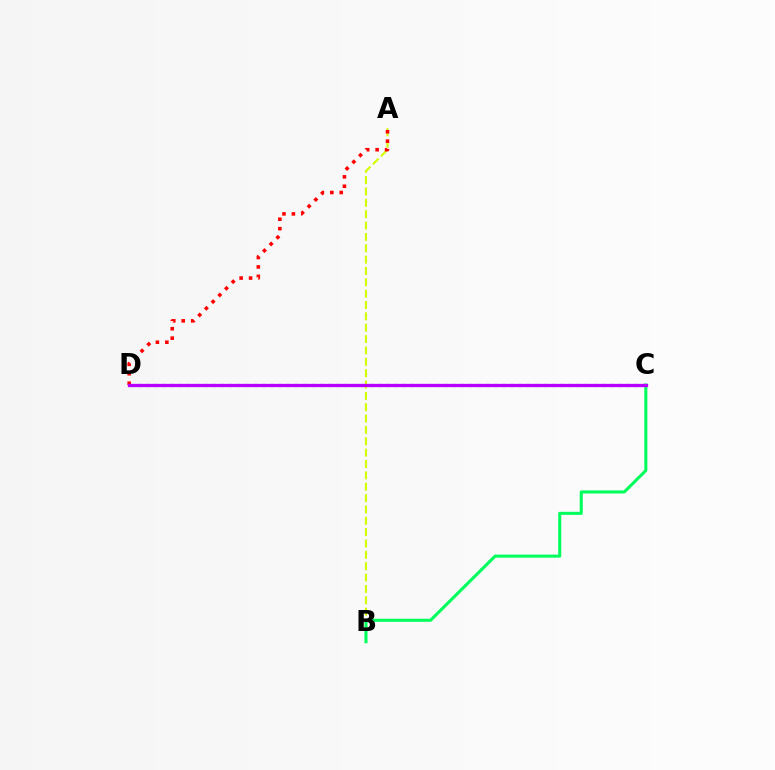{('A', 'B'): [{'color': '#d1ff00', 'line_style': 'dashed', 'thickness': 1.54}], ('B', 'C'): [{'color': '#00ff5c', 'line_style': 'solid', 'thickness': 2.21}], ('C', 'D'): [{'color': '#0074ff', 'line_style': 'dotted', 'thickness': 2.25}, {'color': '#b900ff', 'line_style': 'solid', 'thickness': 2.36}], ('A', 'D'): [{'color': '#ff0000', 'line_style': 'dotted', 'thickness': 2.57}]}